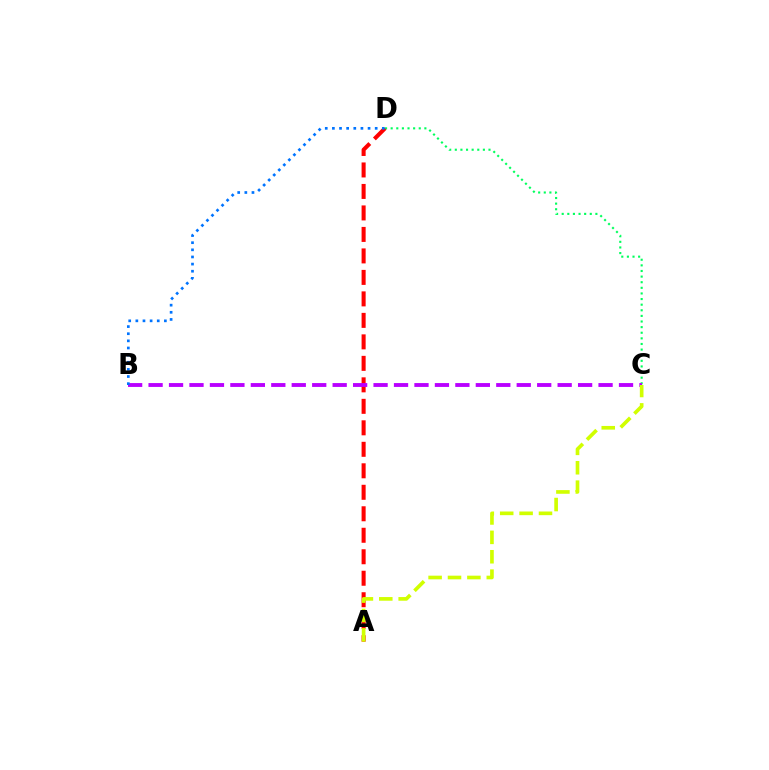{('C', 'D'): [{'color': '#00ff5c', 'line_style': 'dotted', 'thickness': 1.53}], ('A', 'D'): [{'color': '#ff0000', 'line_style': 'dashed', 'thickness': 2.92}], ('B', 'C'): [{'color': '#b900ff', 'line_style': 'dashed', 'thickness': 2.78}], ('B', 'D'): [{'color': '#0074ff', 'line_style': 'dotted', 'thickness': 1.94}], ('A', 'C'): [{'color': '#d1ff00', 'line_style': 'dashed', 'thickness': 2.63}]}